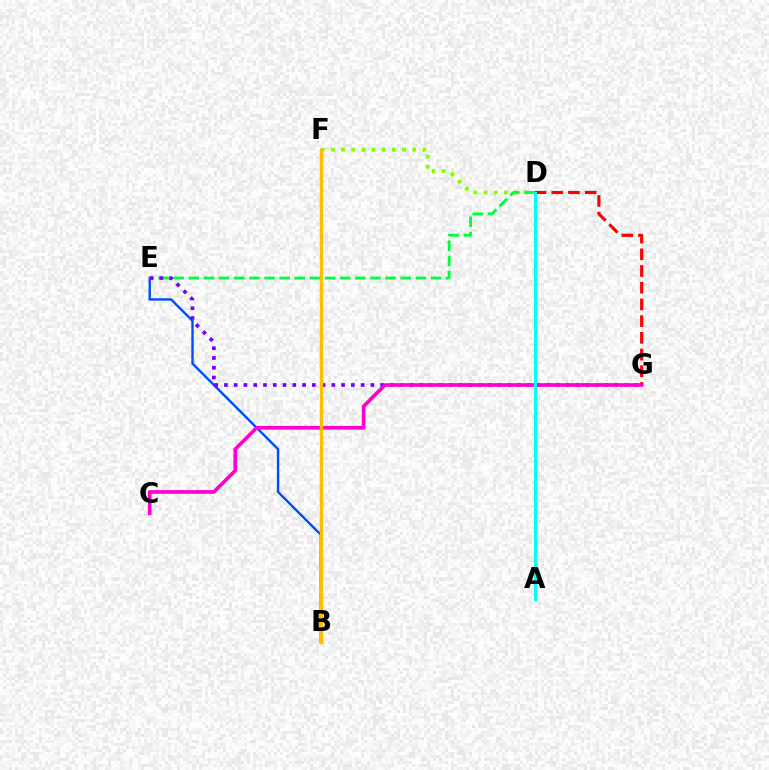{('B', 'E'): [{'color': '#004bff', 'line_style': 'solid', 'thickness': 1.72}], ('D', 'F'): [{'color': '#84ff00', 'line_style': 'dotted', 'thickness': 2.76}], ('D', 'G'): [{'color': '#ff0000', 'line_style': 'dashed', 'thickness': 2.27}], ('D', 'E'): [{'color': '#00ff39', 'line_style': 'dashed', 'thickness': 2.06}], ('E', 'G'): [{'color': '#7200ff', 'line_style': 'dotted', 'thickness': 2.65}], ('C', 'G'): [{'color': '#ff00cf', 'line_style': 'solid', 'thickness': 2.63}], ('A', 'D'): [{'color': '#00fff6', 'line_style': 'solid', 'thickness': 2.19}], ('B', 'F'): [{'color': '#ffbd00', 'line_style': 'solid', 'thickness': 2.49}]}